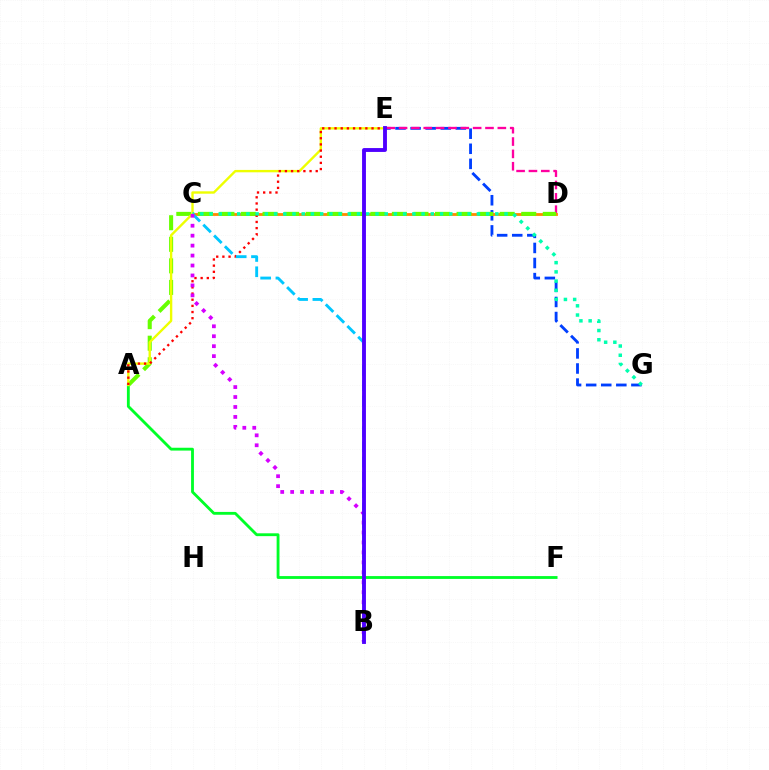{('E', 'G'): [{'color': '#003fff', 'line_style': 'dashed', 'thickness': 2.05}], ('D', 'E'): [{'color': '#ff00a0', 'line_style': 'dashed', 'thickness': 1.68}], ('C', 'D'): [{'color': '#ff8800', 'line_style': 'solid', 'thickness': 2.02}], ('A', 'F'): [{'color': '#00ff27', 'line_style': 'solid', 'thickness': 2.04}], ('A', 'D'): [{'color': '#66ff00', 'line_style': 'dashed', 'thickness': 2.93}], ('A', 'E'): [{'color': '#eeff00', 'line_style': 'solid', 'thickness': 1.72}, {'color': '#ff0000', 'line_style': 'dotted', 'thickness': 1.67}], ('B', 'C'): [{'color': '#00c7ff', 'line_style': 'dashed', 'thickness': 2.07}, {'color': '#d600ff', 'line_style': 'dotted', 'thickness': 2.7}], ('C', 'G'): [{'color': '#00ffaf', 'line_style': 'dotted', 'thickness': 2.51}], ('B', 'E'): [{'color': '#4f00ff', 'line_style': 'solid', 'thickness': 2.79}]}